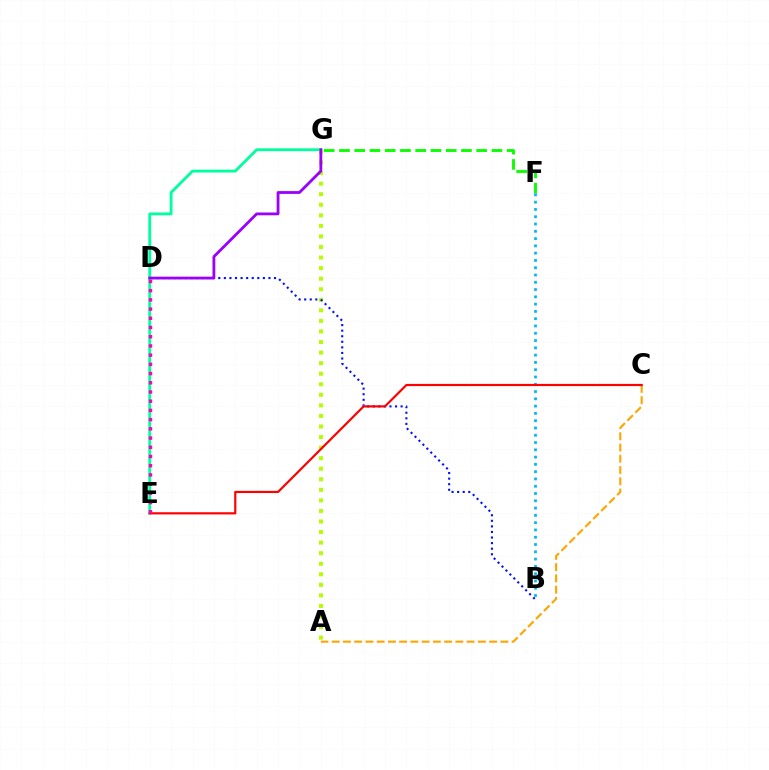{('F', 'G'): [{'color': '#08ff00', 'line_style': 'dashed', 'thickness': 2.07}], ('E', 'G'): [{'color': '#00ff9d', 'line_style': 'solid', 'thickness': 2.04}], ('A', 'G'): [{'color': '#b3ff00', 'line_style': 'dotted', 'thickness': 2.87}], ('A', 'C'): [{'color': '#ffa500', 'line_style': 'dashed', 'thickness': 1.53}], ('B', 'F'): [{'color': '#00b5ff', 'line_style': 'dotted', 'thickness': 1.98}], ('B', 'D'): [{'color': '#0010ff', 'line_style': 'dotted', 'thickness': 1.51}], ('C', 'E'): [{'color': '#ff0000', 'line_style': 'solid', 'thickness': 1.57}], ('D', 'G'): [{'color': '#9b00ff', 'line_style': 'solid', 'thickness': 2.02}], ('D', 'E'): [{'color': '#ff00bd', 'line_style': 'dotted', 'thickness': 2.5}]}